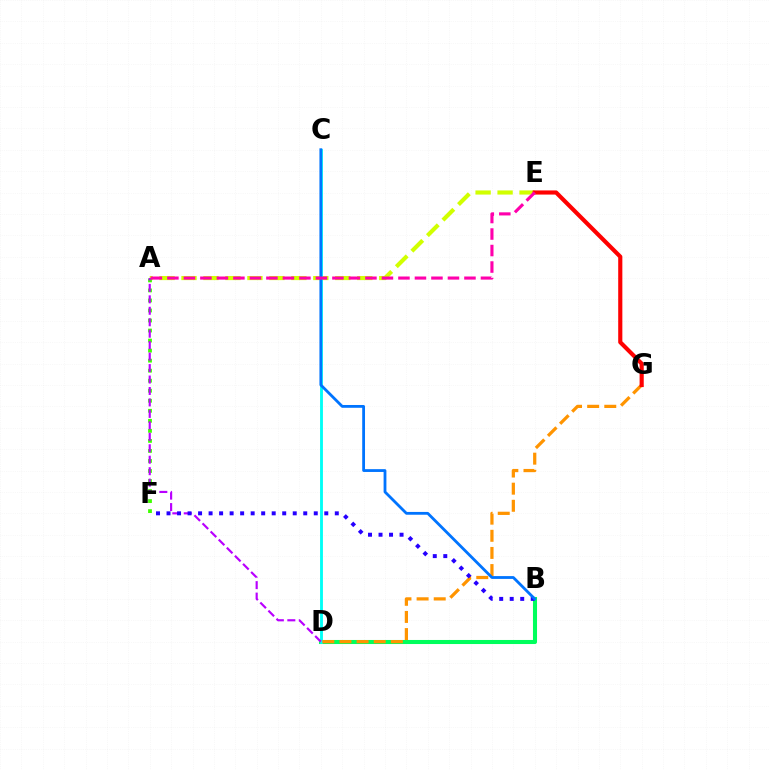{('B', 'D'): [{'color': '#00ff5c', 'line_style': 'solid', 'thickness': 2.93}], ('A', 'E'): [{'color': '#d1ff00', 'line_style': 'dashed', 'thickness': 2.98}, {'color': '#ff00ac', 'line_style': 'dashed', 'thickness': 2.24}], ('A', 'F'): [{'color': '#3dff00', 'line_style': 'dotted', 'thickness': 2.73}], ('C', 'D'): [{'color': '#00fff6', 'line_style': 'solid', 'thickness': 2.06}], ('A', 'D'): [{'color': '#b900ff', 'line_style': 'dashed', 'thickness': 1.56}], ('D', 'G'): [{'color': '#ff9400', 'line_style': 'dashed', 'thickness': 2.33}], ('E', 'G'): [{'color': '#ff0000', 'line_style': 'solid', 'thickness': 2.98}], ('B', 'F'): [{'color': '#2500ff', 'line_style': 'dotted', 'thickness': 2.86}], ('B', 'C'): [{'color': '#0074ff', 'line_style': 'solid', 'thickness': 2.02}]}